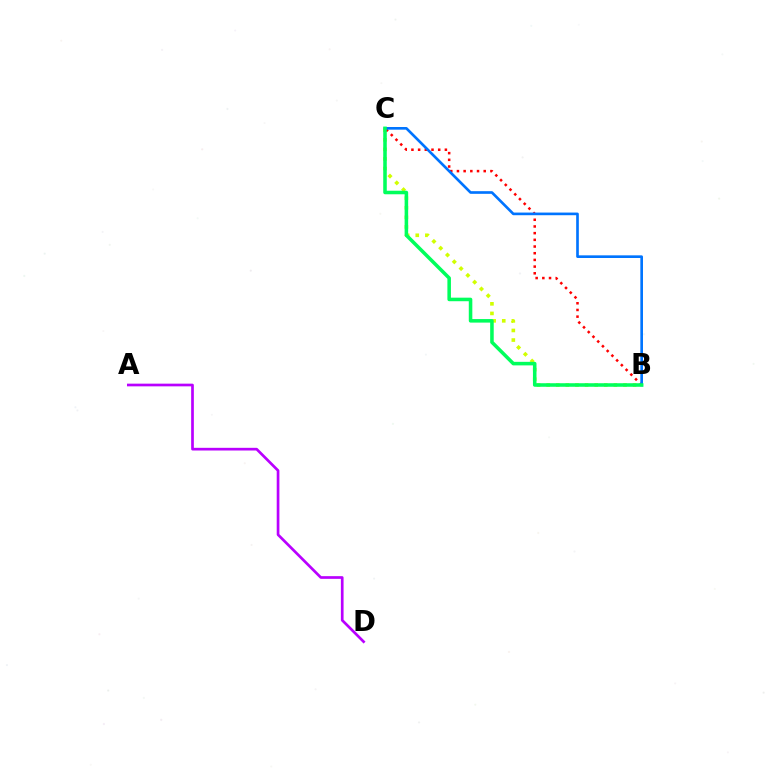{('B', 'C'): [{'color': '#d1ff00', 'line_style': 'dotted', 'thickness': 2.61}, {'color': '#ff0000', 'line_style': 'dotted', 'thickness': 1.82}, {'color': '#0074ff', 'line_style': 'solid', 'thickness': 1.91}, {'color': '#00ff5c', 'line_style': 'solid', 'thickness': 2.55}], ('A', 'D'): [{'color': '#b900ff', 'line_style': 'solid', 'thickness': 1.93}]}